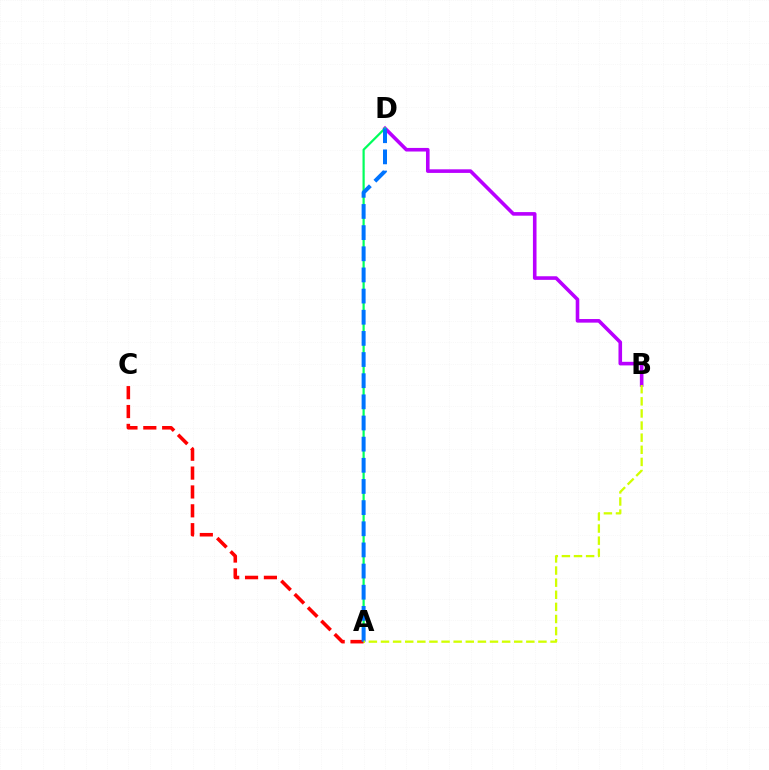{('B', 'D'): [{'color': '#b900ff', 'line_style': 'solid', 'thickness': 2.59}], ('A', 'D'): [{'color': '#00ff5c', 'line_style': 'solid', 'thickness': 1.59}, {'color': '#0074ff', 'line_style': 'dashed', 'thickness': 2.87}], ('A', 'C'): [{'color': '#ff0000', 'line_style': 'dashed', 'thickness': 2.56}], ('A', 'B'): [{'color': '#d1ff00', 'line_style': 'dashed', 'thickness': 1.65}]}